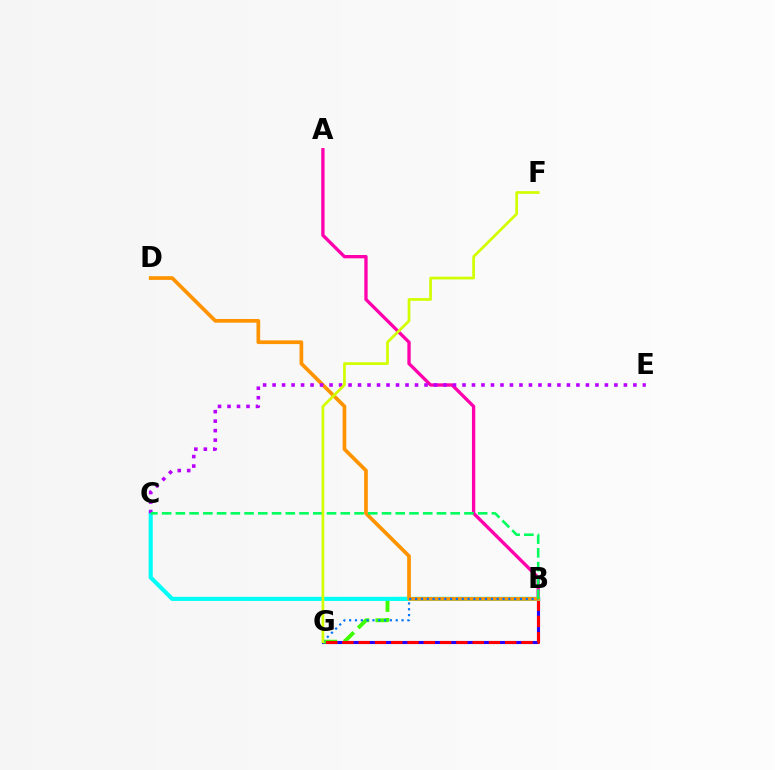{('B', 'G'): [{'color': '#2500ff', 'line_style': 'solid', 'thickness': 2.22}, {'color': '#3dff00', 'line_style': 'dashed', 'thickness': 2.78}, {'color': '#ff0000', 'line_style': 'dashed', 'thickness': 2.21}, {'color': '#0074ff', 'line_style': 'dotted', 'thickness': 1.58}], ('A', 'B'): [{'color': '#ff00ac', 'line_style': 'solid', 'thickness': 2.39}], ('B', 'C'): [{'color': '#00fff6', 'line_style': 'solid', 'thickness': 2.96}, {'color': '#00ff5c', 'line_style': 'dashed', 'thickness': 1.87}], ('B', 'D'): [{'color': '#ff9400', 'line_style': 'solid', 'thickness': 2.67}], ('C', 'E'): [{'color': '#b900ff', 'line_style': 'dotted', 'thickness': 2.58}], ('F', 'G'): [{'color': '#d1ff00', 'line_style': 'solid', 'thickness': 1.95}]}